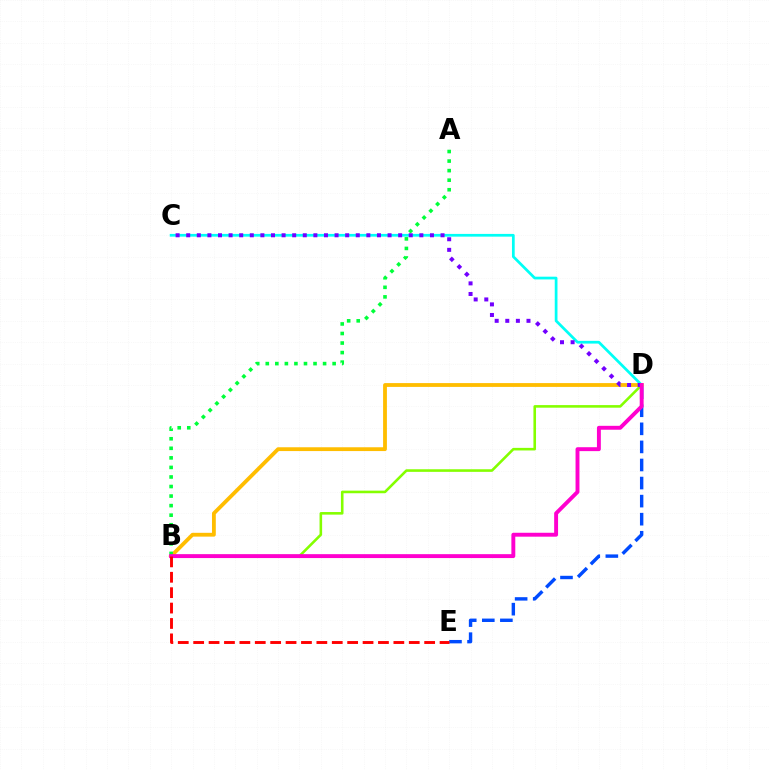{('B', 'D'): [{'color': '#84ff00', 'line_style': 'solid', 'thickness': 1.87}, {'color': '#ffbd00', 'line_style': 'solid', 'thickness': 2.74}, {'color': '#ff00cf', 'line_style': 'solid', 'thickness': 2.81}], ('D', 'E'): [{'color': '#004bff', 'line_style': 'dashed', 'thickness': 2.46}], ('C', 'D'): [{'color': '#00fff6', 'line_style': 'solid', 'thickness': 1.97}, {'color': '#7200ff', 'line_style': 'dotted', 'thickness': 2.88}], ('A', 'B'): [{'color': '#00ff39', 'line_style': 'dotted', 'thickness': 2.6}], ('B', 'E'): [{'color': '#ff0000', 'line_style': 'dashed', 'thickness': 2.09}]}